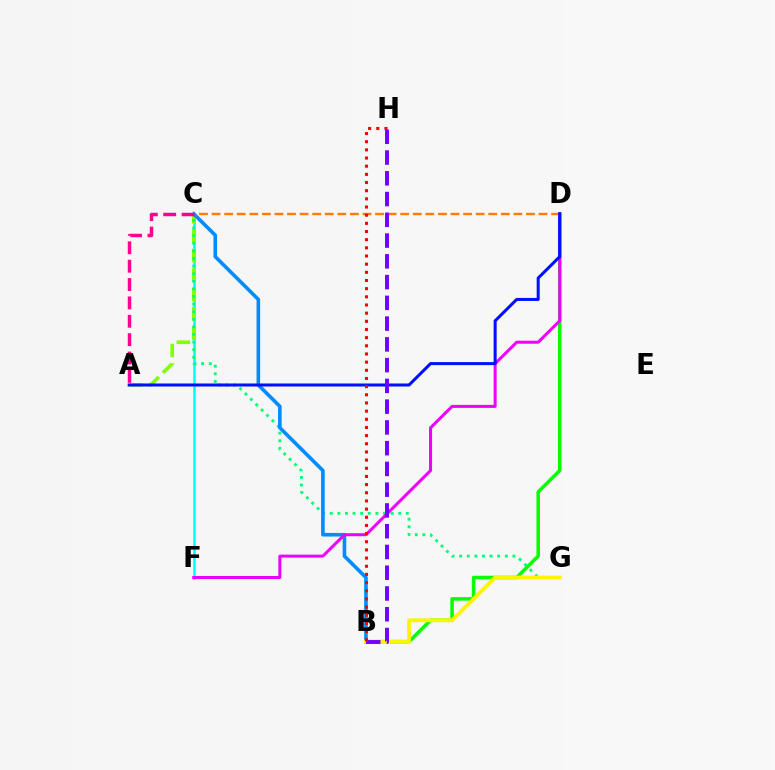{('C', 'D'): [{'color': '#ff7c00', 'line_style': 'dashed', 'thickness': 1.71}], ('C', 'F'): [{'color': '#00fff6', 'line_style': 'solid', 'thickness': 1.88}], ('A', 'C'): [{'color': '#84ff00', 'line_style': 'dashed', 'thickness': 2.64}, {'color': '#ff0094', 'line_style': 'dashed', 'thickness': 2.5}], ('B', 'D'): [{'color': '#08ff00', 'line_style': 'solid', 'thickness': 2.53}], ('C', 'G'): [{'color': '#00ff74', 'line_style': 'dotted', 'thickness': 2.07}], ('B', 'C'): [{'color': '#008cff', 'line_style': 'solid', 'thickness': 2.6}], ('D', 'F'): [{'color': '#ee00ff', 'line_style': 'solid', 'thickness': 2.17}], ('B', 'G'): [{'color': '#fcf500', 'line_style': 'solid', 'thickness': 2.74}], ('A', 'D'): [{'color': '#0010ff', 'line_style': 'solid', 'thickness': 2.18}], ('B', 'H'): [{'color': '#7200ff', 'line_style': 'dashed', 'thickness': 2.82}, {'color': '#ff0000', 'line_style': 'dotted', 'thickness': 2.22}]}